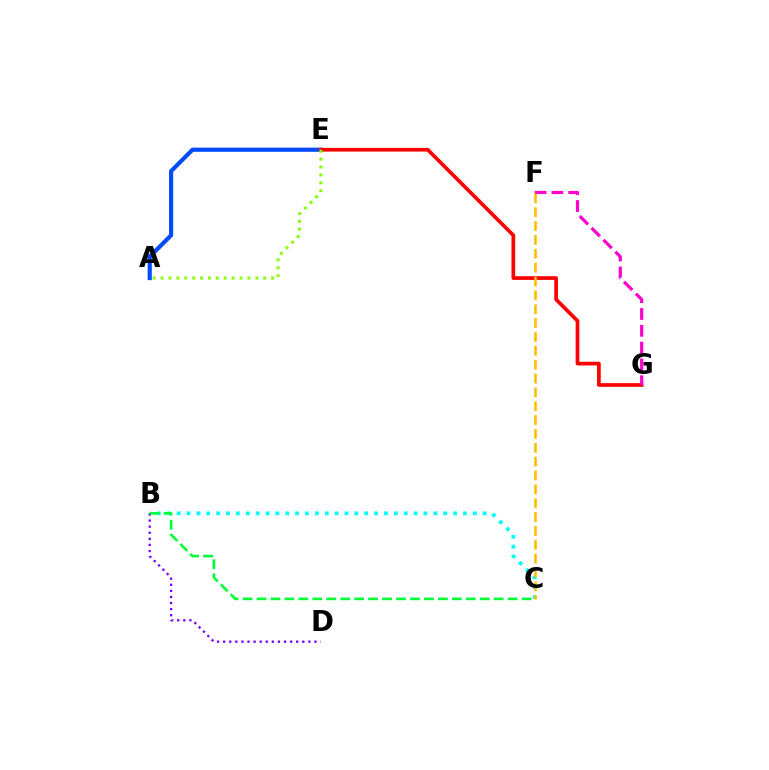{('A', 'E'): [{'color': '#004bff', 'line_style': 'solid', 'thickness': 2.99}, {'color': '#84ff00', 'line_style': 'dotted', 'thickness': 2.15}], ('E', 'G'): [{'color': '#ff0000', 'line_style': 'solid', 'thickness': 2.67}], ('B', 'C'): [{'color': '#00fff6', 'line_style': 'dotted', 'thickness': 2.68}, {'color': '#00ff39', 'line_style': 'dashed', 'thickness': 1.9}], ('B', 'D'): [{'color': '#7200ff', 'line_style': 'dotted', 'thickness': 1.65}], ('F', 'G'): [{'color': '#ff00cf', 'line_style': 'dashed', 'thickness': 2.28}], ('C', 'F'): [{'color': '#ffbd00', 'line_style': 'dashed', 'thickness': 1.88}]}